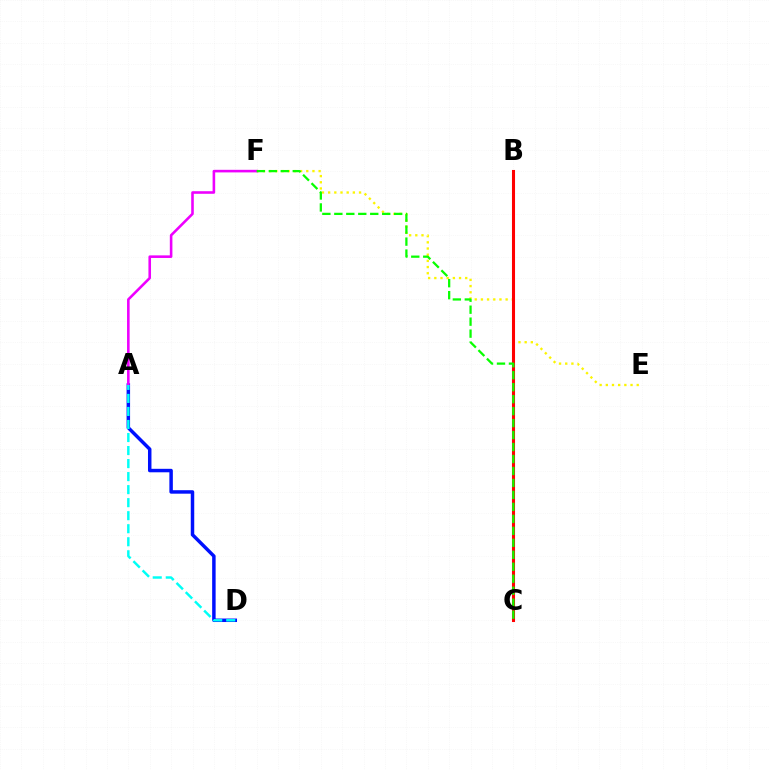{('E', 'F'): [{'color': '#fcf500', 'line_style': 'dotted', 'thickness': 1.68}], ('A', 'D'): [{'color': '#0010ff', 'line_style': 'solid', 'thickness': 2.5}, {'color': '#00fff6', 'line_style': 'dashed', 'thickness': 1.77}], ('B', 'C'): [{'color': '#ff0000', 'line_style': 'solid', 'thickness': 2.21}], ('A', 'F'): [{'color': '#ee00ff', 'line_style': 'solid', 'thickness': 1.86}], ('C', 'F'): [{'color': '#08ff00', 'line_style': 'dashed', 'thickness': 1.63}]}